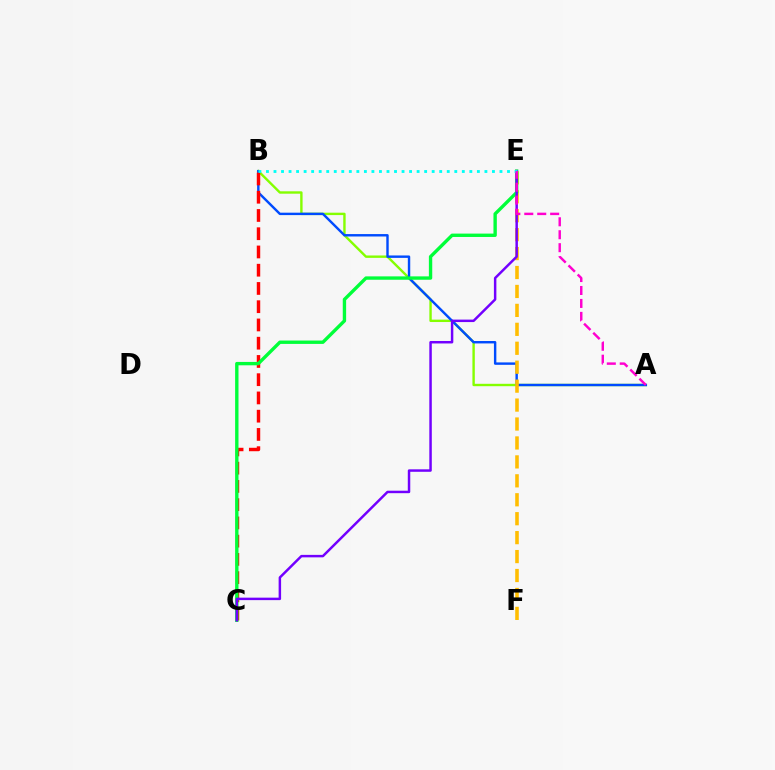{('A', 'B'): [{'color': '#84ff00', 'line_style': 'solid', 'thickness': 1.72}, {'color': '#004bff', 'line_style': 'solid', 'thickness': 1.74}], ('E', 'F'): [{'color': '#ffbd00', 'line_style': 'dashed', 'thickness': 2.57}], ('B', 'C'): [{'color': '#ff0000', 'line_style': 'dashed', 'thickness': 2.48}], ('C', 'E'): [{'color': '#00ff39', 'line_style': 'solid', 'thickness': 2.43}, {'color': '#7200ff', 'line_style': 'solid', 'thickness': 1.78}], ('B', 'E'): [{'color': '#00fff6', 'line_style': 'dotted', 'thickness': 2.05}], ('A', 'E'): [{'color': '#ff00cf', 'line_style': 'dashed', 'thickness': 1.76}]}